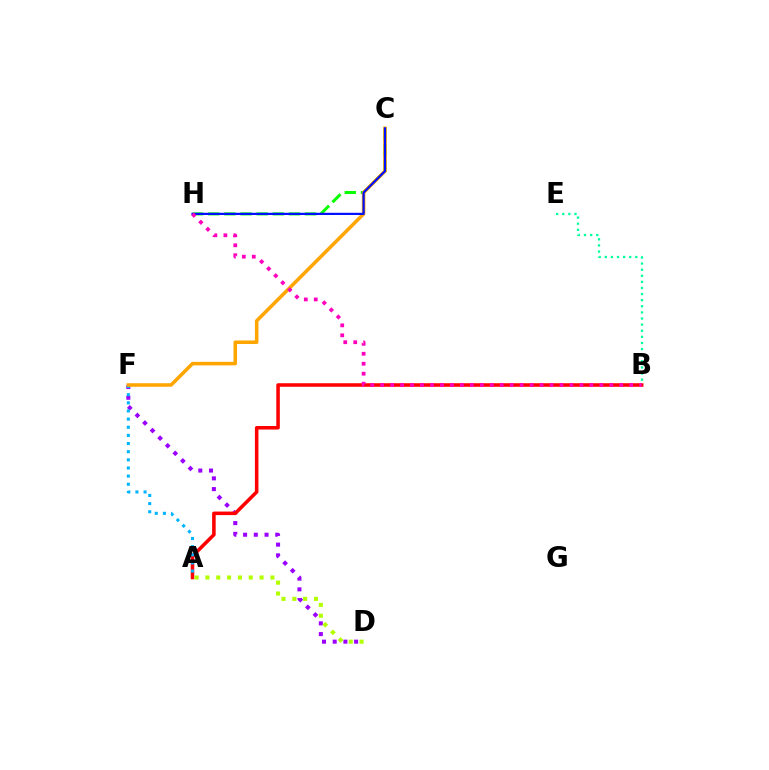{('B', 'E'): [{'color': '#00ff9d', 'line_style': 'dotted', 'thickness': 1.66}], ('D', 'F'): [{'color': '#9b00ff', 'line_style': 'dotted', 'thickness': 2.91}], ('A', 'B'): [{'color': '#ff0000', 'line_style': 'solid', 'thickness': 2.55}], ('A', 'D'): [{'color': '#b3ff00', 'line_style': 'dotted', 'thickness': 2.94}], ('A', 'F'): [{'color': '#00b5ff', 'line_style': 'dotted', 'thickness': 2.21}], ('C', 'H'): [{'color': '#08ff00', 'line_style': 'dashed', 'thickness': 2.19}, {'color': '#0010ff', 'line_style': 'solid', 'thickness': 1.58}], ('C', 'F'): [{'color': '#ffa500', 'line_style': 'solid', 'thickness': 2.55}], ('B', 'H'): [{'color': '#ff00bd', 'line_style': 'dotted', 'thickness': 2.71}]}